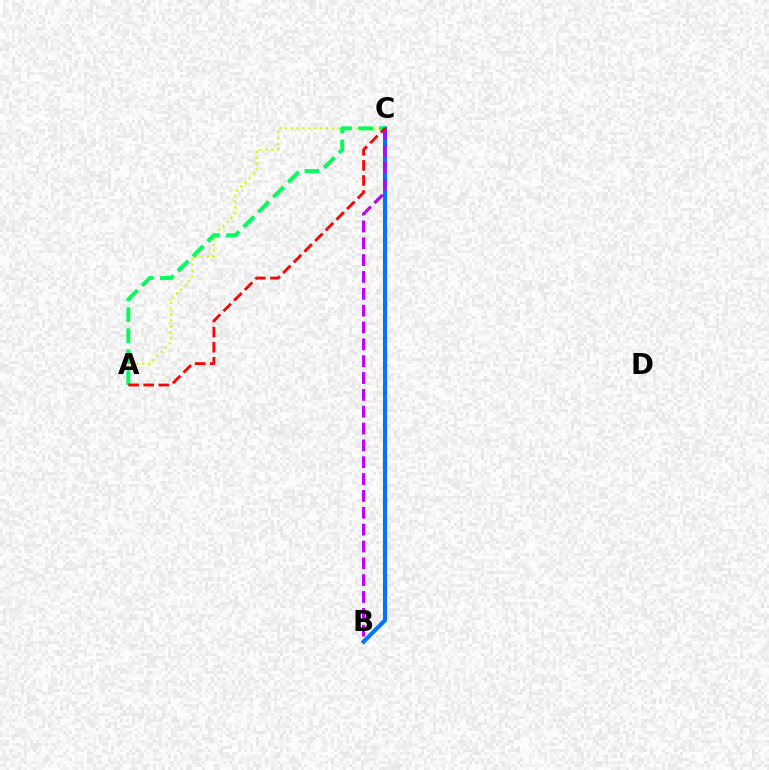{('B', 'C'): [{'color': '#0074ff', 'line_style': 'solid', 'thickness': 2.96}, {'color': '#b900ff', 'line_style': 'dashed', 'thickness': 2.29}], ('A', 'C'): [{'color': '#d1ff00', 'line_style': 'dotted', 'thickness': 1.59}, {'color': '#00ff5c', 'line_style': 'dashed', 'thickness': 2.85}, {'color': '#ff0000', 'line_style': 'dashed', 'thickness': 2.05}]}